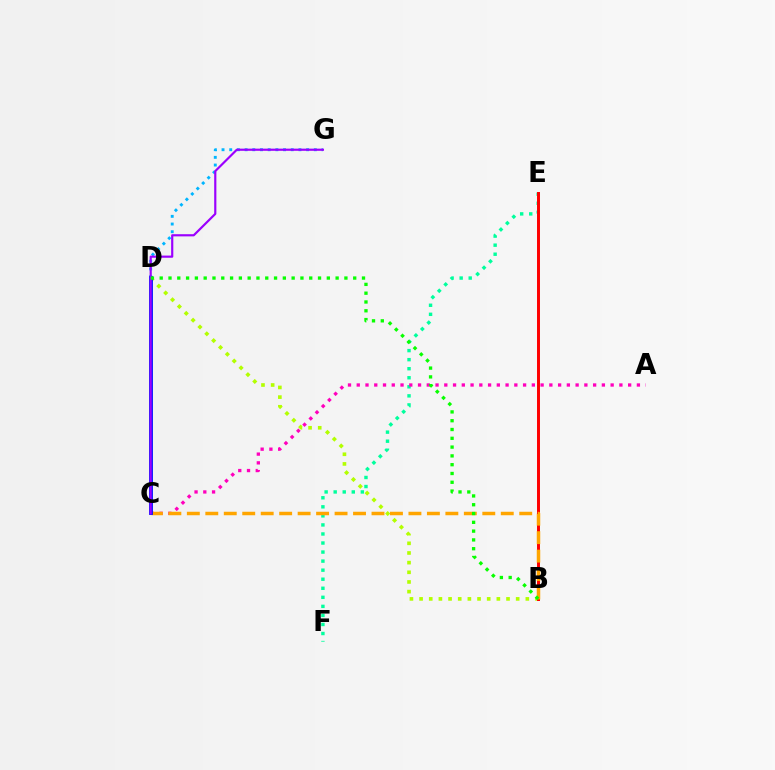{('D', 'G'): [{'color': '#00b5ff', 'line_style': 'dotted', 'thickness': 2.09}], ('E', 'F'): [{'color': '#00ff9d', 'line_style': 'dotted', 'thickness': 2.46}], ('A', 'C'): [{'color': '#ff00bd', 'line_style': 'dotted', 'thickness': 2.38}], ('B', 'D'): [{'color': '#b3ff00', 'line_style': 'dotted', 'thickness': 2.62}, {'color': '#08ff00', 'line_style': 'dotted', 'thickness': 2.39}], ('B', 'E'): [{'color': '#ff0000', 'line_style': 'solid', 'thickness': 2.14}], ('B', 'C'): [{'color': '#ffa500', 'line_style': 'dashed', 'thickness': 2.51}], ('C', 'D'): [{'color': '#0010ff', 'line_style': 'solid', 'thickness': 2.75}], ('C', 'G'): [{'color': '#9b00ff', 'line_style': 'solid', 'thickness': 1.57}]}